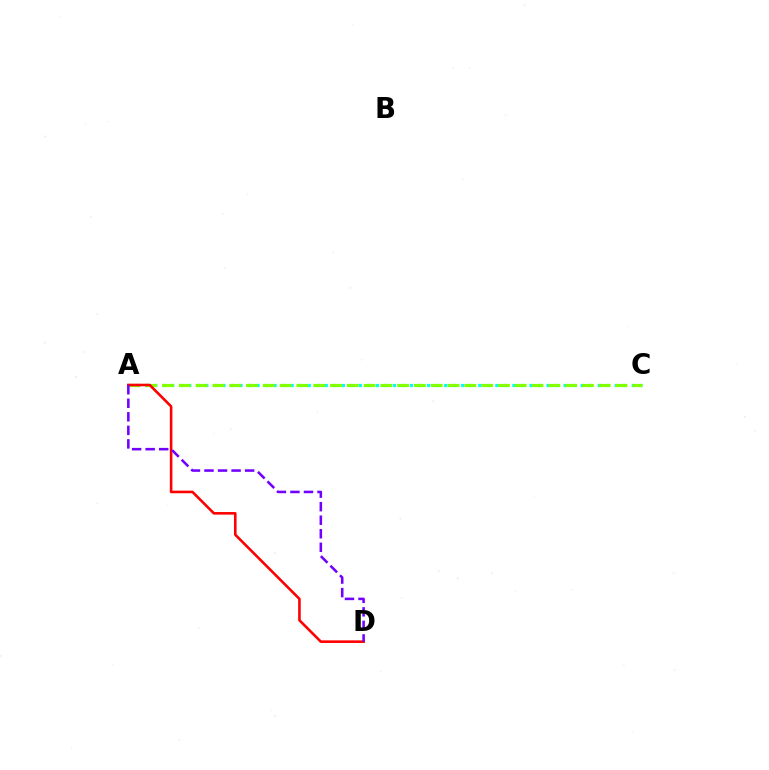{('A', 'C'): [{'color': '#00fff6', 'line_style': 'dotted', 'thickness': 2.32}, {'color': '#84ff00', 'line_style': 'dashed', 'thickness': 2.28}], ('A', 'D'): [{'color': '#ff0000', 'line_style': 'solid', 'thickness': 1.88}, {'color': '#7200ff', 'line_style': 'dashed', 'thickness': 1.84}]}